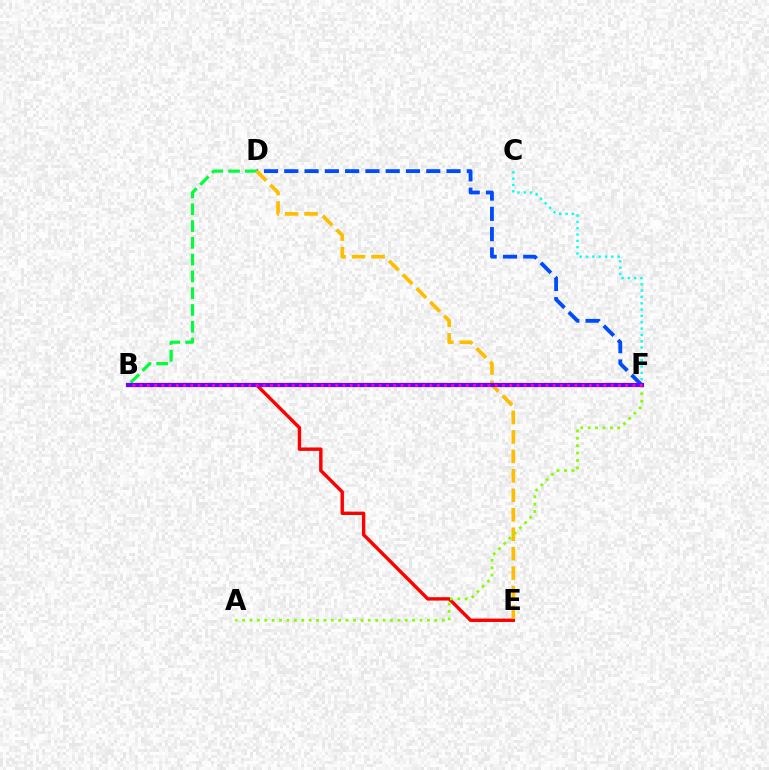{('D', 'F'): [{'color': '#004bff', 'line_style': 'dashed', 'thickness': 2.76}], ('B', 'D'): [{'color': '#00ff39', 'line_style': 'dashed', 'thickness': 2.28}], ('B', 'E'): [{'color': '#ff0000', 'line_style': 'solid', 'thickness': 2.45}], ('D', 'E'): [{'color': '#ffbd00', 'line_style': 'dashed', 'thickness': 2.64}], ('C', 'F'): [{'color': '#00fff6', 'line_style': 'dotted', 'thickness': 1.72}], ('A', 'F'): [{'color': '#84ff00', 'line_style': 'dotted', 'thickness': 2.01}], ('B', 'F'): [{'color': '#7200ff', 'line_style': 'solid', 'thickness': 2.99}, {'color': '#ff00cf', 'line_style': 'dotted', 'thickness': 1.97}]}